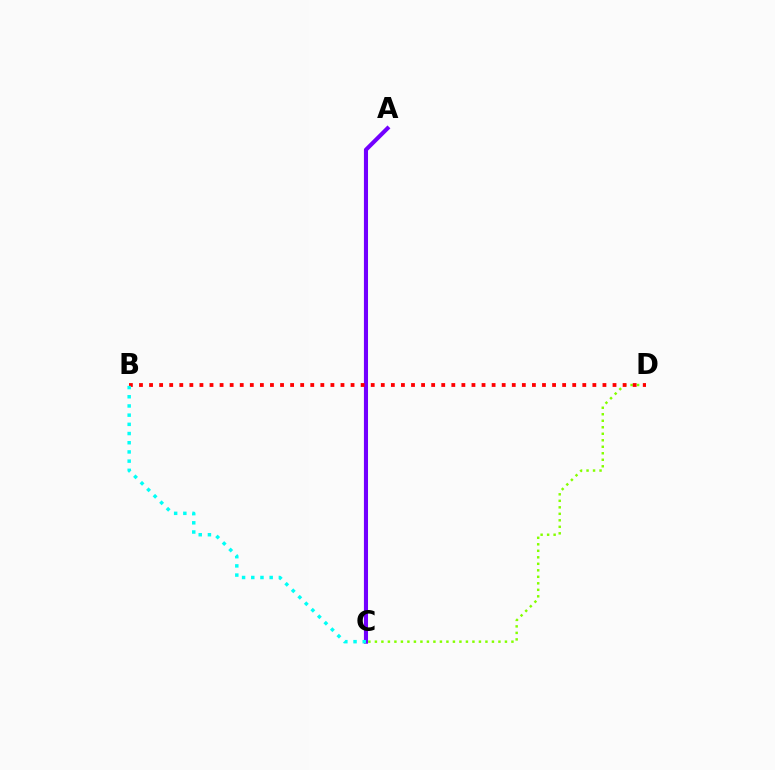{('A', 'C'): [{'color': '#7200ff', 'line_style': 'solid', 'thickness': 2.95}], ('C', 'D'): [{'color': '#84ff00', 'line_style': 'dotted', 'thickness': 1.77}], ('B', 'D'): [{'color': '#ff0000', 'line_style': 'dotted', 'thickness': 2.74}], ('B', 'C'): [{'color': '#00fff6', 'line_style': 'dotted', 'thickness': 2.5}]}